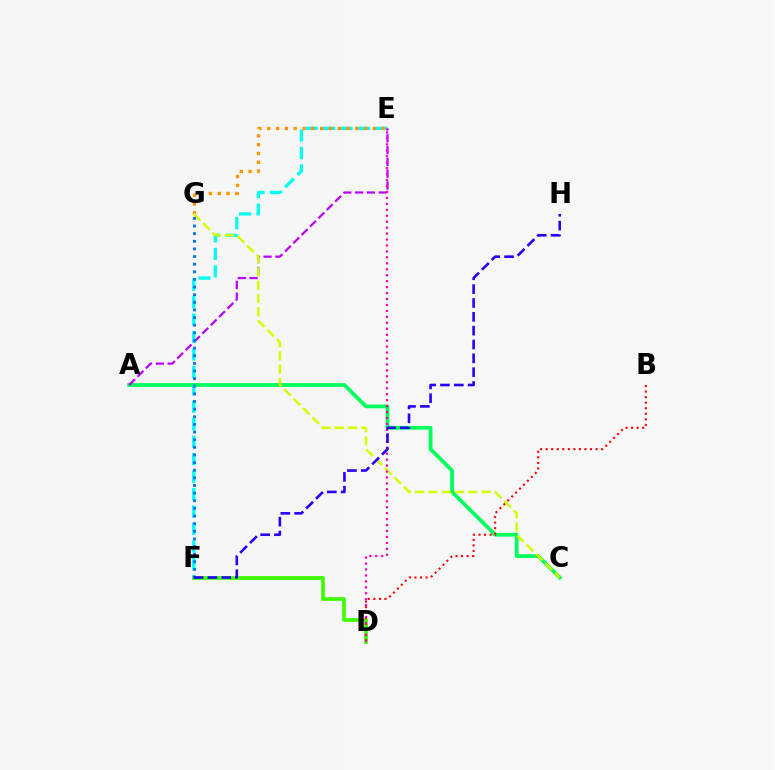{('E', 'F'): [{'color': '#00fff6', 'line_style': 'dashed', 'thickness': 2.37}], ('A', 'C'): [{'color': '#00ff5c', 'line_style': 'solid', 'thickness': 2.71}], ('E', 'G'): [{'color': '#ff9400', 'line_style': 'dotted', 'thickness': 2.39}], ('A', 'E'): [{'color': '#b900ff', 'line_style': 'dashed', 'thickness': 1.6}], ('D', 'F'): [{'color': '#3dff00', 'line_style': 'solid', 'thickness': 2.67}], ('C', 'G'): [{'color': '#d1ff00', 'line_style': 'dashed', 'thickness': 1.8}], ('B', 'D'): [{'color': '#ff0000', 'line_style': 'dotted', 'thickness': 1.51}], ('D', 'E'): [{'color': '#ff00ac', 'line_style': 'dotted', 'thickness': 1.62}], ('F', 'G'): [{'color': '#0074ff', 'line_style': 'dotted', 'thickness': 2.07}], ('F', 'H'): [{'color': '#2500ff', 'line_style': 'dashed', 'thickness': 1.88}]}